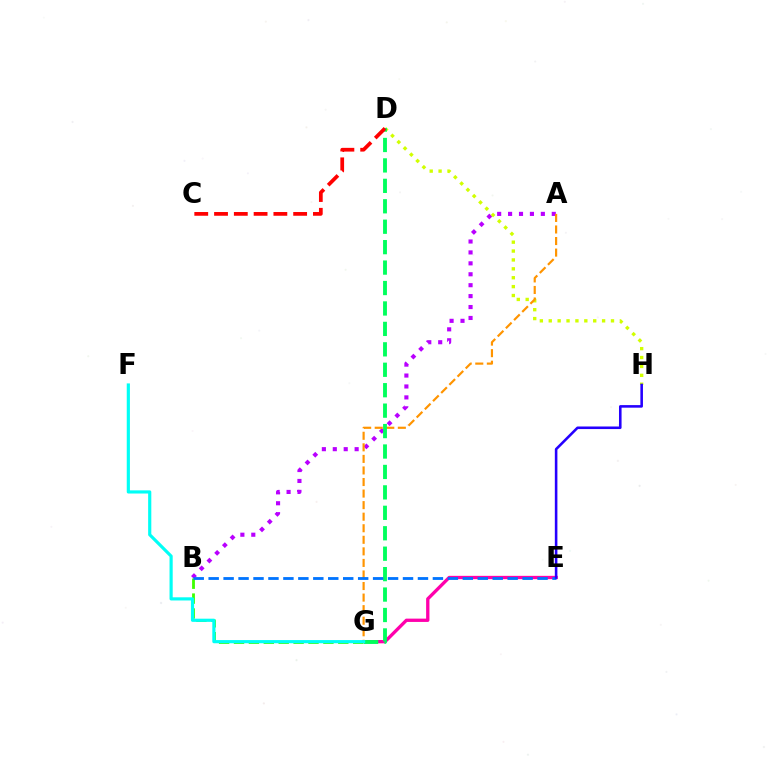{('A', 'B'): [{'color': '#b900ff', 'line_style': 'dotted', 'thickness': 2.97}], ('D', 'H'): [{'color': '#d1ff00', 'line_style': 'dotted', 'thickness': 2.42}], ('E', 'G'): [{'color': '#ff00ac', 'line_style': 'solid', 'thickness': 2.38}], ('A', 'G'): [{'color': '#ff9400', 'line_style': 'dashed', 'thickness': 1.57}], ('D', 'G'): [{'color': '#00ff5c', 'line_style': 'dashed', 'thickness': 2.78}], ('B', 'G'): [{'color': '#3dff00', 'line_style': 'dashed', 'thickness': 2.02}], ('F', 'G'): [{'color': '#00fff6', 'line_style': 'solid', 'thickness': 2.28}], ('B', 'E'): [{'color': '#0074ff', 'line_style': 'dashed', 'thickness': 2.03}], ('C', 'D'): [{'color': '#ff0000', 'line_style': 'dashed', 'thickness': 2.69}], ('E', 'H'): [{'color': '#2500ff', 'line_style': 'solid', 'thickness': 1.85}]}